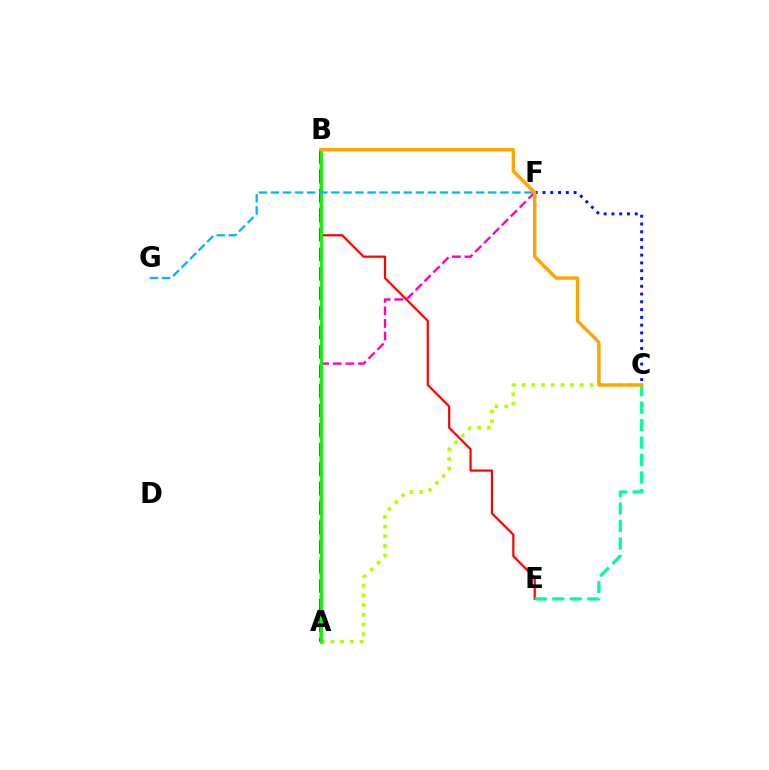{('A', 'B'): [{'color': '#9b00ff', 'line_style': 'dashed', 'thickness': 2.65}, {'color': '#08ff00', 'line_style': 'solid', 'thickness': 2.07}], ('C', 'F'): [{'color': '#0010ff', 'line_style': 'dotted', 'thickness': 2.11}], ('B', 'E'): [{'color': '#ff0000', 'line_style': 'solid', 'thickness': 1.58}], ('A', 'C'): [{'color': '#b3ff00', 'line_style': 'dotted', 'thickness': 2.64}], ('C', 'E'): [{'color': '#00ff9d', 'line_style': 'dashed', 'thickness': 2.37}], ('A', 'F'): [{'color': '#ff00bd', 'line_style': 'dashed', 'thickness': 1.71}], ('F', 'G'): [{'color': '#00b5ff', 'line_style': 'dashed', 'thickness': 1.64}], ('B', 'C'): [{'color': '#ffa500', 'line_style': 'solid', 'thickness': 2.45}]}